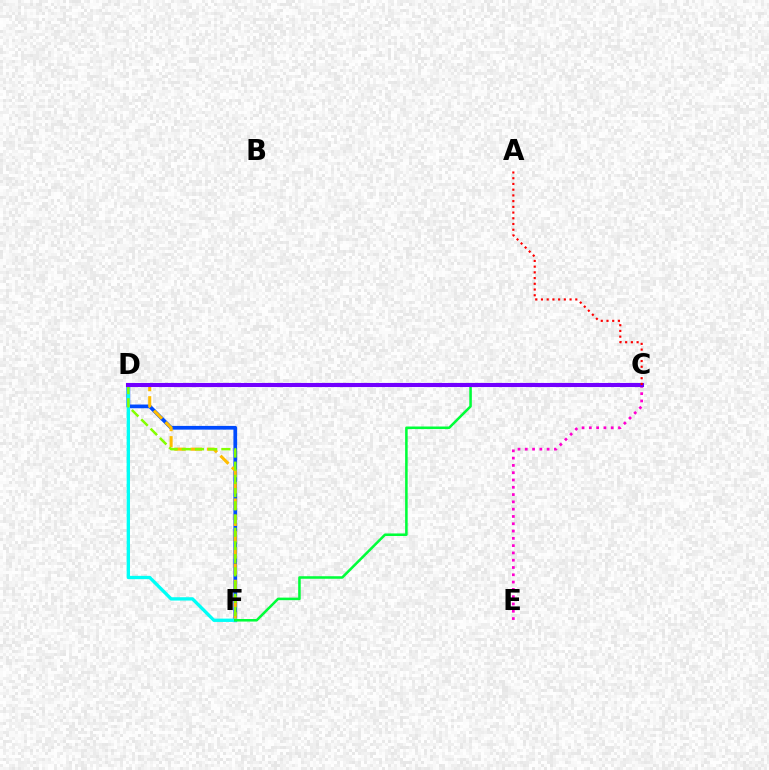{('C', 'E'): [{'color': '#ff00cf', 'line_style': 'dotted', 'thickness': 1.98}], ('D', 'F'): [{'color': '#004bff', 'line_style': 'solid', 'thickness': 2.68}, {'color': '#ffbd00', 'line_style': 'dashed', 'thickness': 2.21}, {'color': '#00fff6', 'line_style': 'solid', 'thickness': 2.39}, {'color': '#84ff00', 'line_style': 'dashed', 'thickness': 1.79}], ('C', 'F'): [{'color': '#00ff39', 'line_style': 'solid', 'thickness': 1.83}], ('C', 'D'): [{'color': '#7200ff', 'line_style': 'solid', 'thickness': 2.94}], ('A', 'C'): [{'color': '#ff0000', 'line_style': 'dotted', 'thickness': 1.55}]}